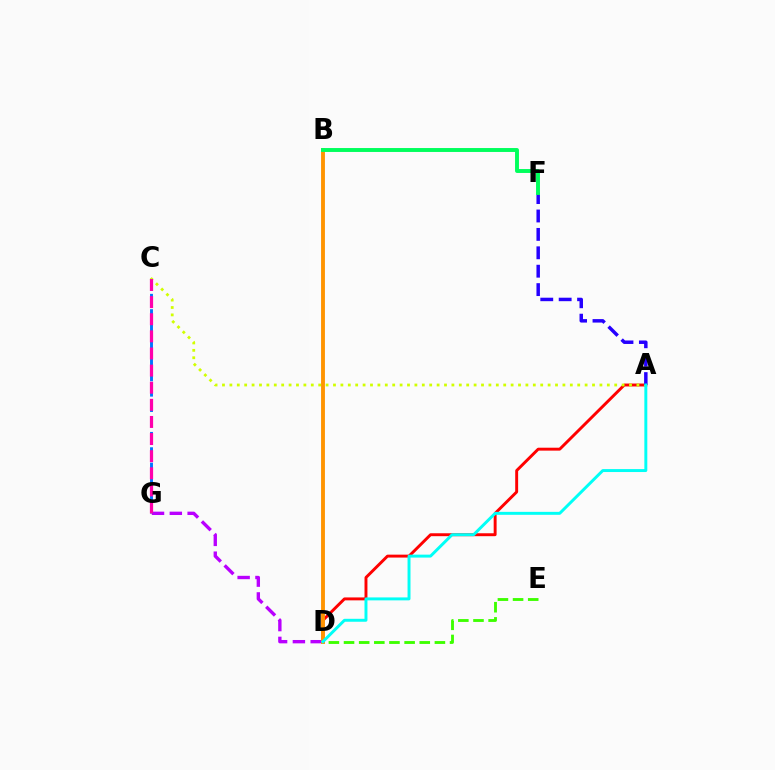{('A', 'D'): [{'color': '#ff0000', 'line_style': 'solid', 'thickness': 2.1}, {'color': '#00fff6', 'line_style': 'solid', 'thickness': 2.12}], ('D', 'G'): [{'color': '#b900ff', 'line_style': 'dashed', 'thickness': 2.42}], ('C', 'G'): [{'color': '#0074ff', 'line_style': 'dashed', 'thickness': 2.08}, {'color': '#ff00ac', 'line_style': 'dashed', 'thickness': 2.33}], ('D', 'E'): [{'color': '#3dff00', 'line_style': 'dashed', 'thickness': 2.06}], ('A', 'C'): [{'color': '#d1ff00', 'line_style': 'dotted', 'thickness': 2.01}], ('A', 'F'): [{'color': '#2500ff', 'line_style': 'dashed', 'thickness': 2.5}], ('B', 'D'): [{'color': '#ff9400', 'line_style': 'solid', 'thickness': 2.78}], ('B', 'F'): [{'color': '#00ff5c', 'line_style': 'solid', 'thickness': 2.82}]}